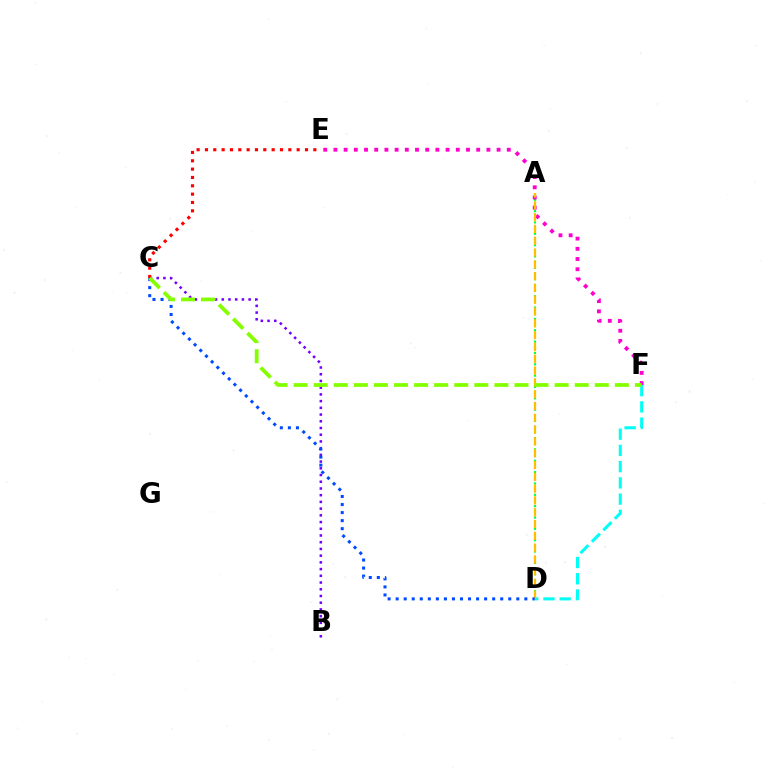{('B', 'C'): [{'color': '#7200ff', 'line_style': 'dotted', 'thickness': 1.83}], ('D', 'F'): [{'color': '#00fff6', 'line_style': 'dashed', 'thickness': 2.2}], ('A', 'D'): [{'color': '#00ff39', 'line_style': 'dotted', 'thickness': 1.54}, {'color': '#ffbd00', 'line_style': 'dashed', 'thickness': 1.6}], ('E', 'F'): [{'color': '#ff00cf', 'line_style': 'dotted', 'thickness': 2.77}], ('C', 'D'): [{'color': '#004bff', 'line_style': 'dotted', 'thickness': 2.19}], ('C', 'E'): [{'color': '#ff0000', 'line_style': 'dotted', 'thickness': 2.27}], ('C', 'F'): [{'color': '#84ff00', 'line_style': 'dashed', 'thickness': 2.73}]}